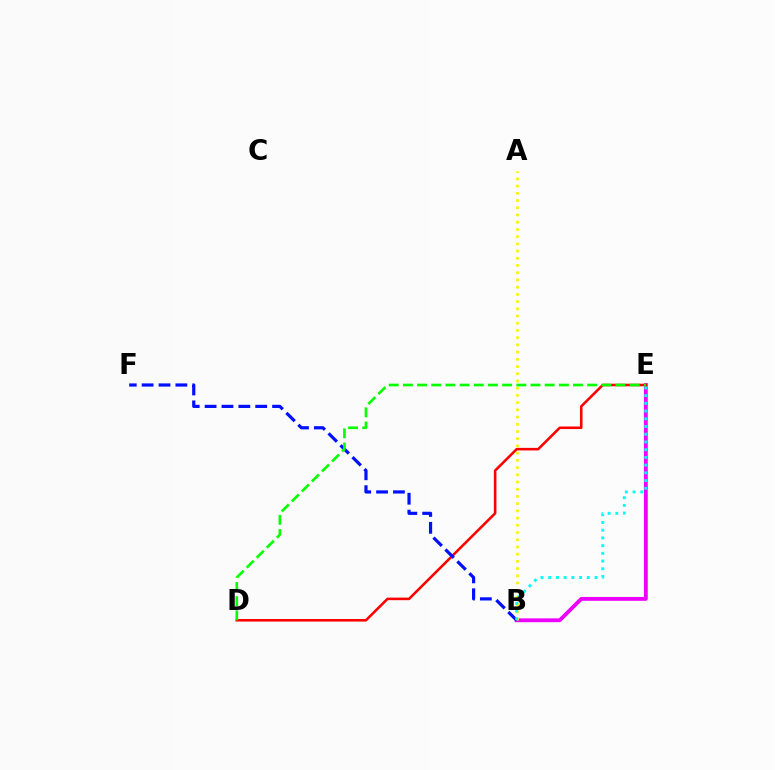{('B', 'E'): [{'color': '#ee00ff', 'line_style': 'solid', 'thickness': 2.77}, {'color': '#00fff6', 'line_style': 'dotted', 'thickness': 2.1}], ('A', 'B'): [{'color': '#fcf500', 'line_style': 'dotted', 'thickness': 1.96}], ('D', 'E'): [{'color': '#ff0000', 'line_style': 'solid', 'thickness': 1.85}, {'color': '#08ff00', 'line_style': 'dashed', 'thickness': 1.93}], ('B', 'F'): [{'color': '#0010ff', 'line_style': 'dashed', 'thickness': 2.29}]}